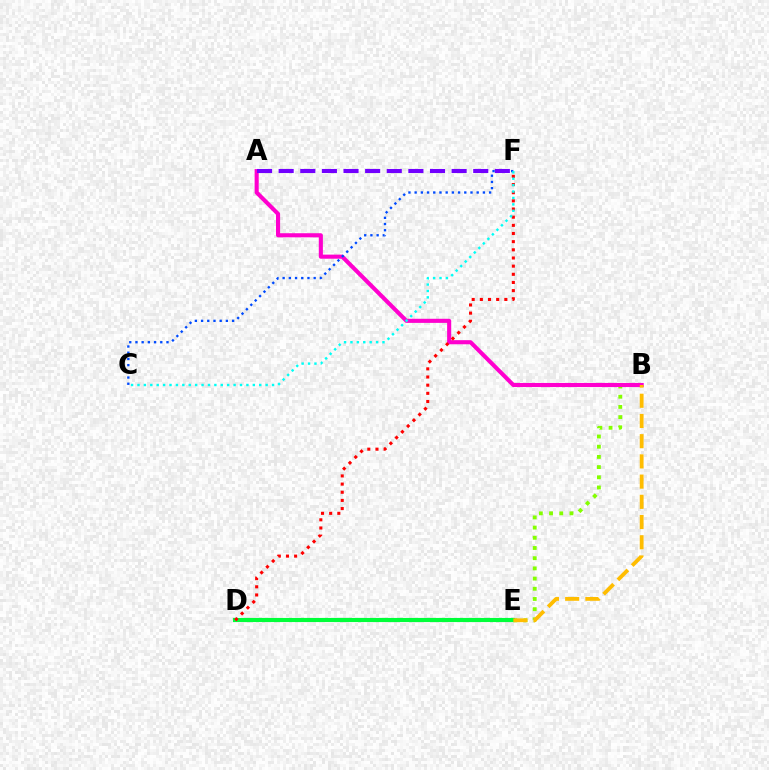{('B', 'E'): [{'color': '#84ff00', 'line_style': 'dotted', 'thickness': 2.77}, {'color': '#ffbd00', 'line_style': 'dashed', 'thickness': 2.75}], ('A', 'B'): [{'color': '#ff00cf', 'line_style': 'solid', 'thickness': 2.95}], ('D', 'E'): [{'color': '#00ff39', 'line_style': 'solid', 'thickness': 2.97}], ('D', 'F'): [{'color': '#ff0000', 'line_style': 'dotted', 'thickness': 2.22}], ('C', 'F'): [{'color': '#004bff', 'line_style': 'dotted', 'thickness': 1.69}, {'color': '#00fff6', 'line_style': 'dotted', 'thickness': 1.74}], ('A', 'F'): [{'color': '#7200ff', 'line_style': 'dashed', 'thickness': 2.94}]}